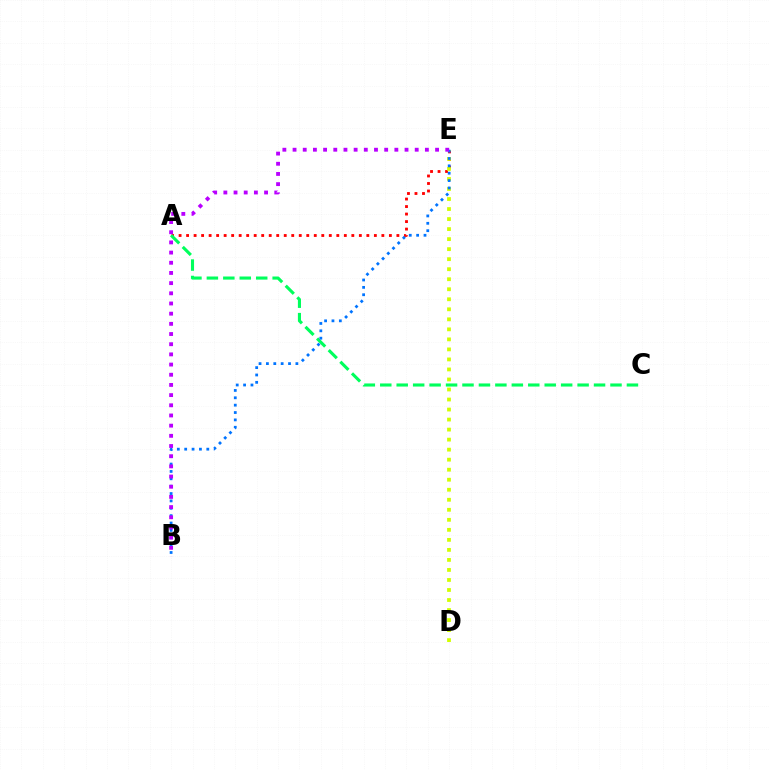{('A', 'E'): [{'color': '#ff0000', 'line_style': 'dotted', 'thickness': 2.04}], ('A', 'C'): [{'color': '#00ff5c', 'line_style': 'dashed', 'thickness': 2.23}], ('D', 'E'): [{'color': '#d1ff00', 'line_style': 'dotted', 'thickness': 2.72}], ('B', 'E'): [{'color': '#0074ff', 'line_style': 'dotted', 'thickness': 2.0}, {'color': '#b900ff', 'line_style': 'dotted', 'thickness': 2.77}]}